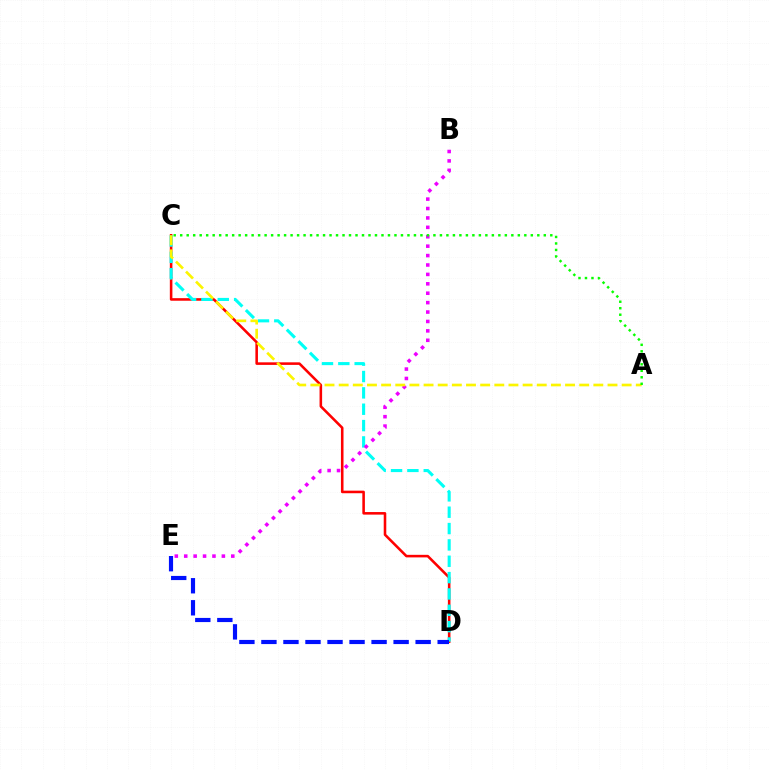{('C', 'D'): [{'color': '#ff0000', 'line_style': 'solid', 'thickness': 1.85}, {'color': '#00fff6', 'line_style': 'dashed', 'thickness': 2.22}], ('B', 'E'): [{'color': '#ee00ff', 'line_style': 'dotted', 'thickness': 2.56}], ('A', 'C'): [{'color': '#fcf500', 'line_style': 'dashed', 'thickness': 1.92}, {'color': '#08ff00', 'line_style': 'dotted', 'thickness': 1.76}], ('D', 'E'): [{'color': '#0010ff', 'line_style': 'dashed', 'thickness': 2.99}]}